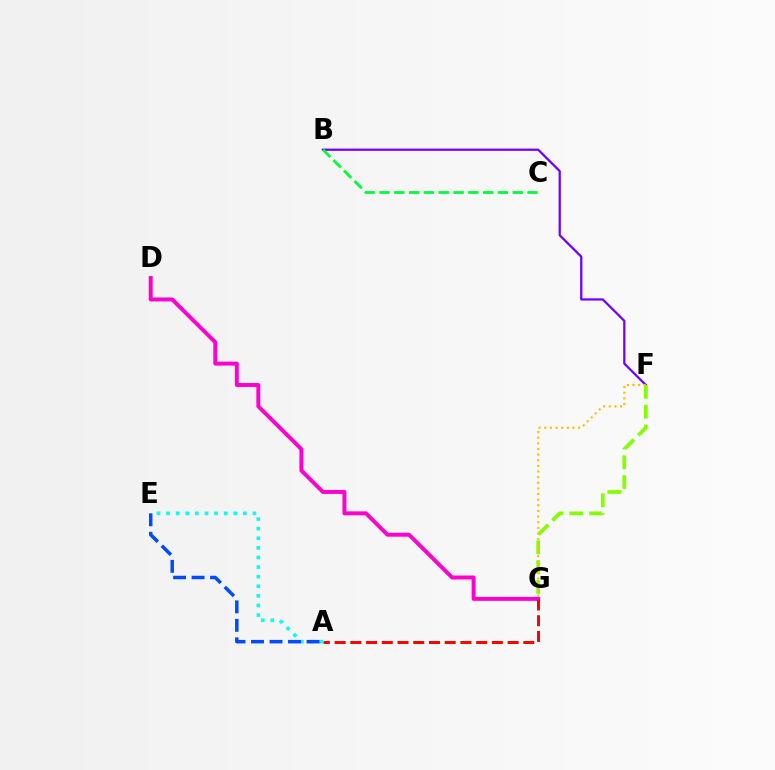{('B', 'F'): [{'color': '#7200ff', 'line_style': 'solid', 'thickness': 1.62}], ('D', 'G'): [{'color': '#ff00cf', 'line_style': 'solid', 'thickness': 2.85}], ('A', 'G'): [{'color': '#ff0000', 'line_style': 'dashed', 'thickness': 2.14}], ('F', 'G'): [{'color': '#84ff00', 'line_style': 'dashed', 'thickness': 2.69}, {'color': '#ffbd00', 'line_style': 'dotted', 'thickness': 1.53}], ('B', 'C'): [{'color': '#00ff39', 'line_style': 'dashed', 'thickness': 2.01}], ('A', 'E'): [{'color': '#00fff6', 'line_style': 'dotted', 'thickness': 2.61}, {'color': '#004bff', 'line_style': 'dashed', 'thickness': 2.51}]}